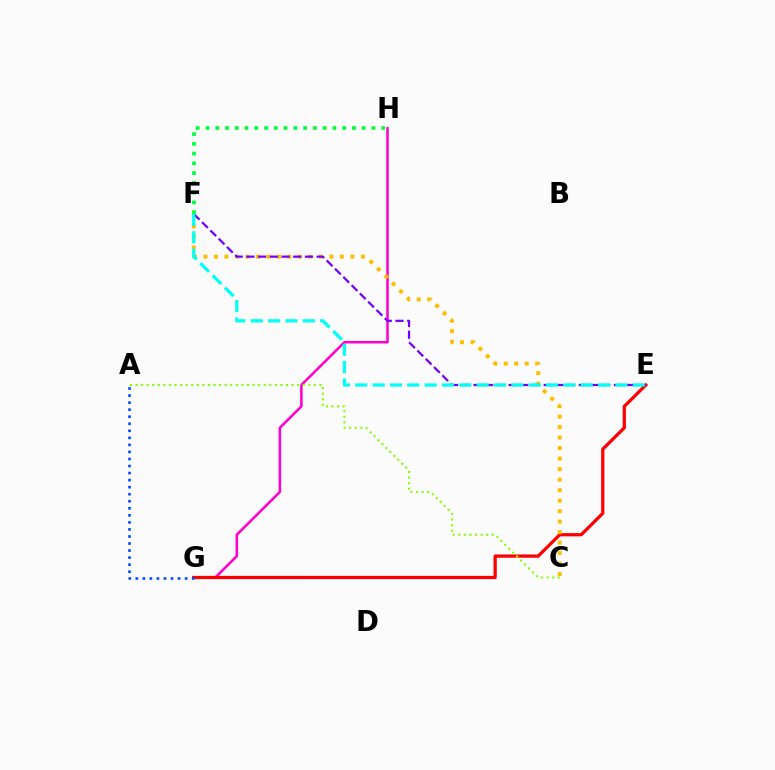{('G', 'H'): [{'color': '#ff00cf', 'line_style': 'solid', 'thickness': 1.83}], ('E', 'G'): [{'color': '#ff0000', 'line_style': 'solid', 'thickness': 2.34}], ('C', 'F'): [{'color': '#ffbd00', 'line_style': 'dotted', 'thickness': 2.85}], ('A', 'G'): [{'color': '#004bff', 'line_style': 'dotted', 'thickness': 1.91}], ('E', 'F'): [{'color': '#7200ff', 'line_style': 'dashed', 'thickness': 1.59}, {'color': '#00fff6', 'line_style': 'dashed', 'thickness': 2.36}], ('F', 'H'): [{'color': '#00ff39', 'line_style': 'dotted', 'thickness': 2.65}], ('A', 'C'): [{'color': '#84ff00', 'line_style': 'dotted', 'thickness': 1.51}]}